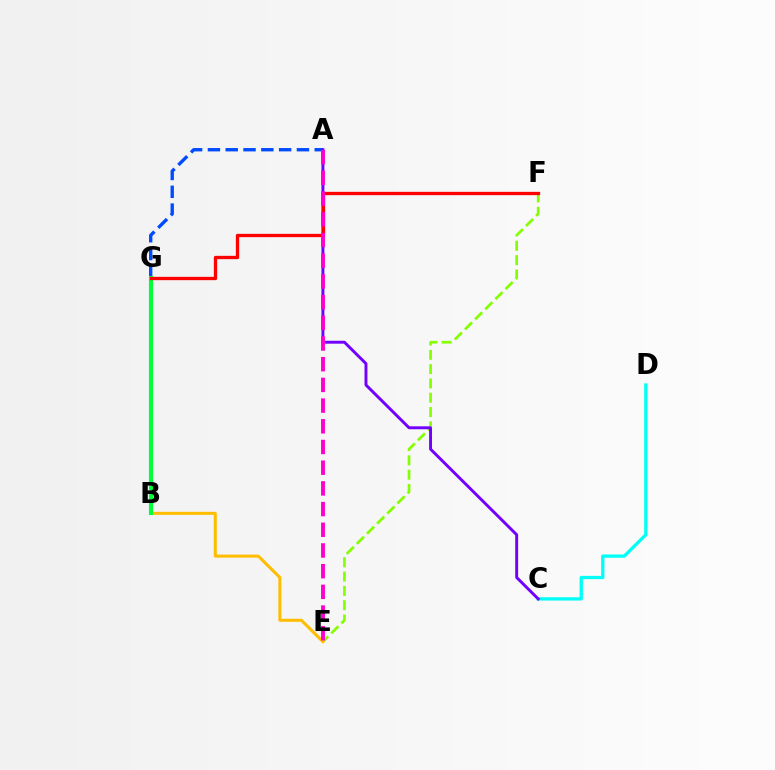{('E', 'F'): [{'color': '#84ff00', 'line_style': 'dashed', 'thickness': 1.94}], ('C', 'D'): [{'color': '#00fff6', 'line_style': 'solid', 'thickness': 2.37}], ('A', 'G'): [{'color': '#004bff', 'line_style': 'dashed', 'thickness': 2.42}], ('A', 'C'): [{'color': '#7200ff', 'line_style': 'solid', 'thickness': 2.11}], ('B', 'E'): [{'color': '#ffbd00', 'line_style': 'solid', 'thickness': 2.18}], ('B', 'G'): [{'color': '#00ff39', 'line_style': 'solid', 'thickness': 2.97}], ('F', 'G'): [{'color': '#ff0000', 'line_style': 'solid', 'thickness': 2.38}], ('A', 'E'): [{'color': '#ff00cf', 'line_style': 'dashed', 'thickness': 2.81}]}